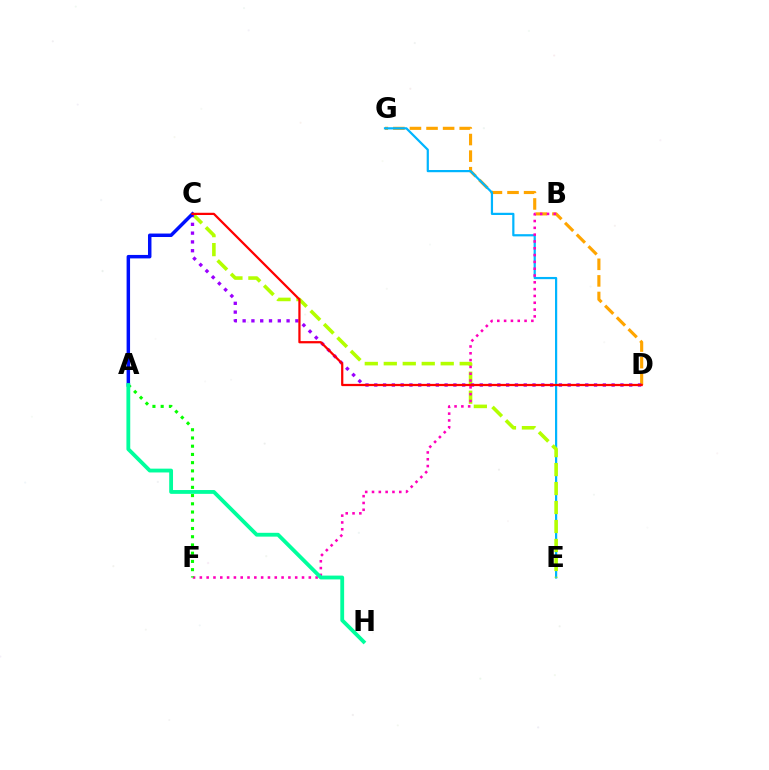{('D', 'G'): [{'color': '#ffa500', 'line_style': 'dashed', 'thickness': 2.25}], ('E', 'G'): [{'color': '#00b5ff', 'line_style': 'solid', 'thickness': 1.59}], ('C', 'E'): [{'color': '#b3ff00', 'line_style': 'dashed', 'thickness': 2.58}], ('C', 'D'): [{'color': '#9b00ff', 'line_style': 'dotted', 'thickness': 2.39}, {'color': '#ff0000', 'line_style': 'solid', 'thickness': 1.61}], ('B', 'F'): [{'color': '#ff00bd', 'line_style': 'dotted', 'thickness': 1.85}], ('A', 'F'): [{'color': '#08ff00', 'line_style': 'dotted', 'thickness': 2.24}], ('A', 'C'): [{'color': '#0010ff', 'line_style': 'solid', 'thickness': 2.5}], ('A', 'H'): [{'color': '#00ff9d', 'line_style': 'solid', 'thickness': 2.75}]}